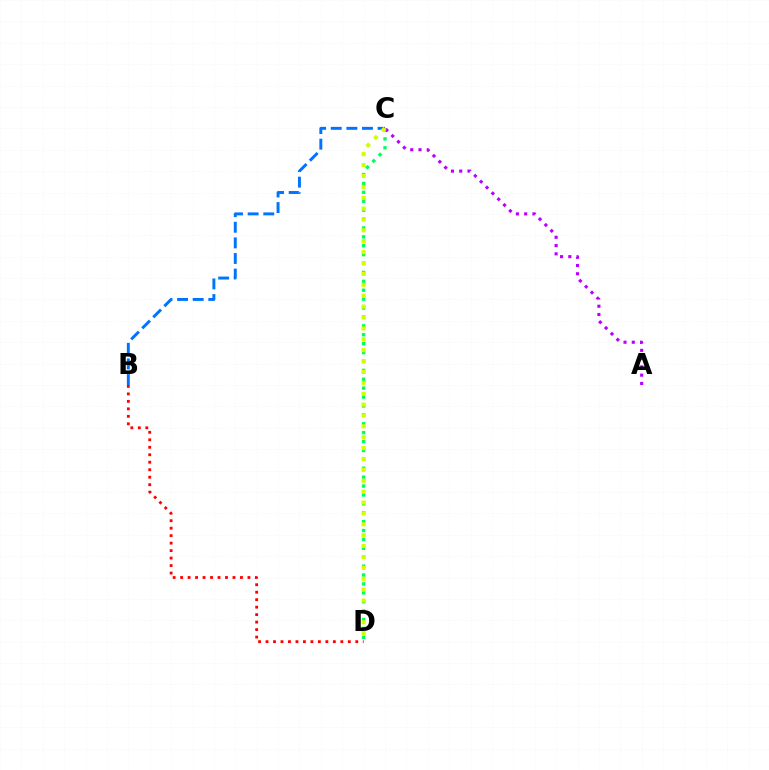{('B', 'D'): [{'color': '#ff0000', 'line_style': 'dotted', 'thickness': 2.03}], ('C', 'D'): [{'color': '#00ff5c', 'line_style': 'dotted', 'thickness': 2.42}, {'color': '#d1ff00', 'line_style': 'dotted', 'thickness': 2.96}], ('A', 'C'): [{'color': '#b900ff', 'line_style': 'dotted', 'thickness': 2.25}], ('B', 'C'): [{'color': '#0074ff', 'line_style': 'dashed', 'thickness': 2.12}]}